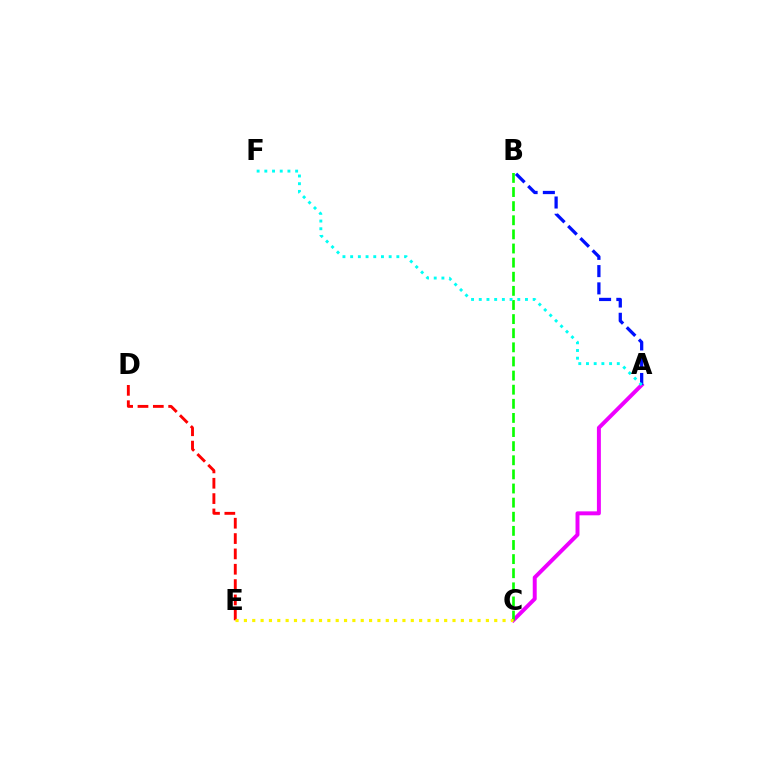{('A', 'C'): [{'color': '#ee00ff', 'line_style': 'solid', 'thickness': 2.85}], ('A', 'B'): [{'color': '#0010ff', 'line_style': 'dashed', 'thickness': 2.35}], ('B', 'C'): [{'color': '#08ff00', 'line_style': 'dashed', 'thickness': 1.92}], ('D', 'E'): [{'color': '#ff0000', 'line_style': 'dashed', 'thickness': 2.08}], ('C', 'E'): [{'color': '#fcf500', 'line_style': 'dotted', 'thickness': 2.27}], ('A', 'F'): [{'color': '#00fff6', 'line_style': 'dotted', 'thickness': 2.09}]}